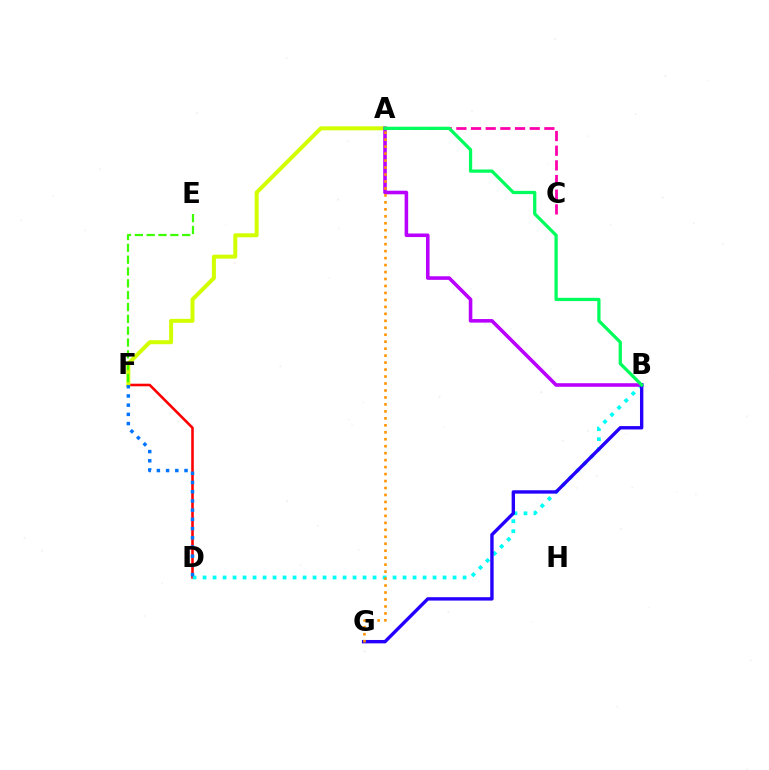{('D', 'F'): [{'color': '#ff0000', 'line_style': 'solid', 'thickness': 1.86}, {'color': '#0074ff', 'line_style': 'dotted', 'thickness': 2.5}], ('A', 'F'): [{'color': '#d1ff00', 'line_style': 'solid', 'thickness': 2.87}], ('B', 'D'): [{'color': '#00fff6', 'line_style': 'dotted', 'thickness': 2.72}], ('E', 'F'): [{'color': '#3dff00', 'line_style': 'dashed', 'thickness': 1.61}], ('A', 'B'): [{'color': '#b900ff', 'line_style': 'solid', 'thickness': 2.57}, {'color': '#00ff5c', 'line_style': 'solid', 'thickness': 2.34}], ('B', 'G'): [{'color': '#2500ff', 'line_style': 'solid', 'thickness': 2.44}], ('A', 'C'): [{'color': '#ff00ac', 'line_style': 'dashed', 'thickness': 1.99}], ('A', 'G'): [{'color': '#ff9400', 'line_style': 'dotted', 'thickness': 1.89}]}